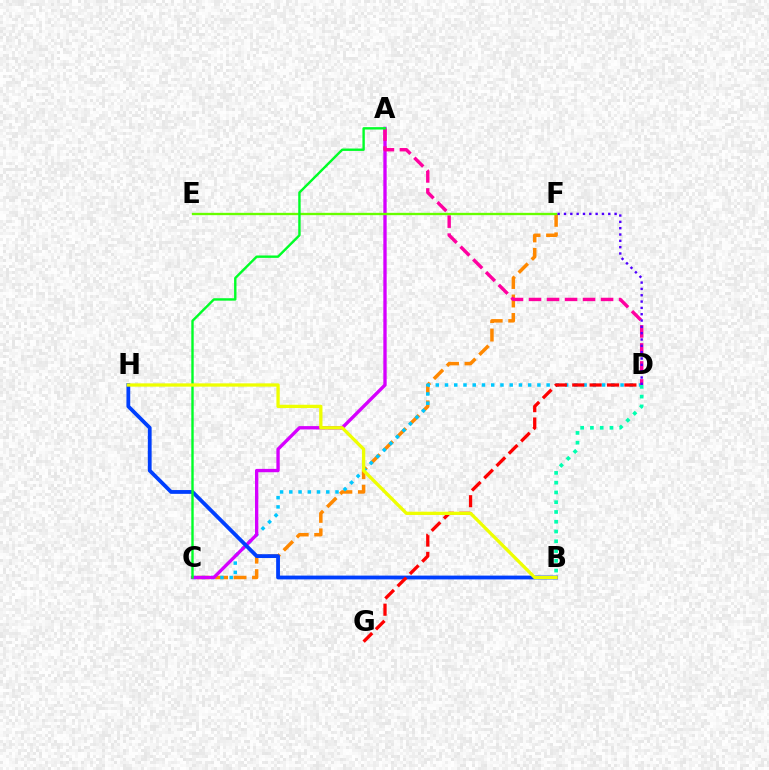{('C', 'F'): [{'color': '#ff8800', 'line_style': 'dashed', 'thickness': 2.51}], ('C', 'D'): [{'color': '#00c7ff', 'line_style': 'dotted', 'thickness': 2.51}], ('A', 'C'): [{'color': '#d600ff', 'line_style': 'solid', 'thickness': 2.41}, {'color': '#00ff27', 'line_style': 'solid', 'thickness': 1.72}], ('A', 'D'): [{'color': '#ff00a0', 'line_style': 'dashed', 'thickness': 2.45}], ('E', 'F'): [{'color': '#66ff00', 'line_style': 'solid', 'thickness': 1.68}], ('B', 'H'): [{'color': '#003fff', 'line_style': 'solid', 'thickness': 2.74}, {'color': '#eeff00', 'line_style': 'solid', 'thickness': 2.37}], ('D', 'F'): [{'color': '#4f00ff', 'line_style': 'dotted', 'thickness': 1.72}], ('D', 'G'): [{'color': '#ff0000', 'line_style': 'dashed', 'thickness': 2.36}], ('B', 'D'): [{'color': '#00ffaf', 'line_style': 'dotted', 'thickness': 2.65}]}